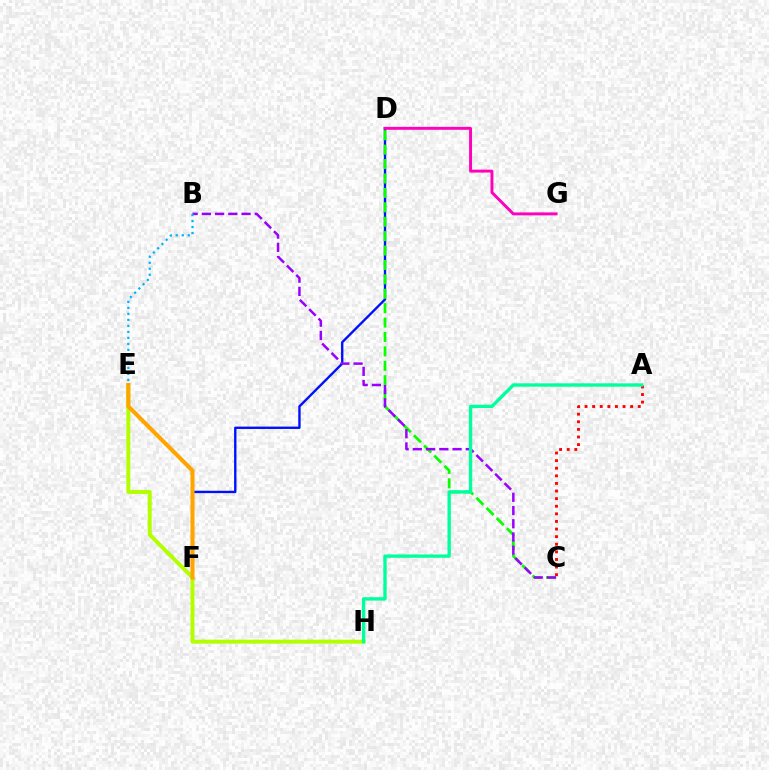{('D', 'F'): [{'color': '#0010ff', 'line_style': 'solid', 'thickness': 1.71}], ('D', 'G'): [{'color': '#ff00bd', 'line_style': 'solid', 'thickness': 2.11}], ('C', 'D'): [{'color': '#08ff00', 'line_style': 'dashed', 'thickness': 1.96}], ('A', 'C'): [{'color': '#ff0000', 'line_style': 'dotted', 'thickness': 2.07}], ('E', 'H'): [{'color': '#b3ff00', 'line_style': 'solid', 'thickness': 2.85}], ('E', 'F'): [{'color': '#ffa500', 'line_style': 'solid', 'thickness': 2.93}], ('B', 'C'): [{'color': '#9b00ff', 'line_style': 'dashed', 'thickness': 1.8}], ('B', 'E'): [{'color': '#00b5ff', 'line_style': 'dotted', 'thickness': 1.63}], ('A', 'H'): [{'color': '#00ff9d', 'line_style': 'solid', 'thickness': 2.41}]}